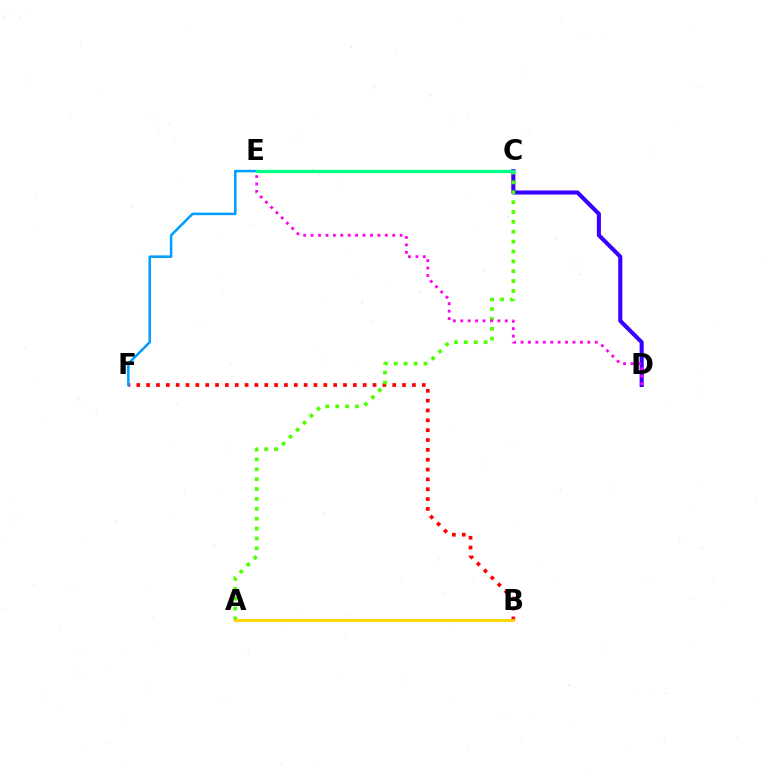{('B', 'F'): [{'color': '#ff0000', 'line_style': 'dotted', 'thickness': 2.67}], ('E', 'F'): [{'color': '#009eff', 'line_style': 'solid', 'thickness': 1.83}], ('C', 'D'): [{'color': '#3700ff', 'line_style': 'solid', 'thickness': 2.94}], ('A', 'C'): [{'color': '#4fff00', 'line_style': 'dotted', 'thickness': 2.68}], ('D', 'E'): [{'color': '#ff00ed', 'line_style': 'dotted', 'thickness': 2.02}], ('C', 'E'): [{'color': '#00ff86', 'line_style': 'solid', 'thickness': 2.38}], ('A', 'B'): [{'color': '#ffd500', 'line_style': 'solid', 'thickness': 2.02}]}